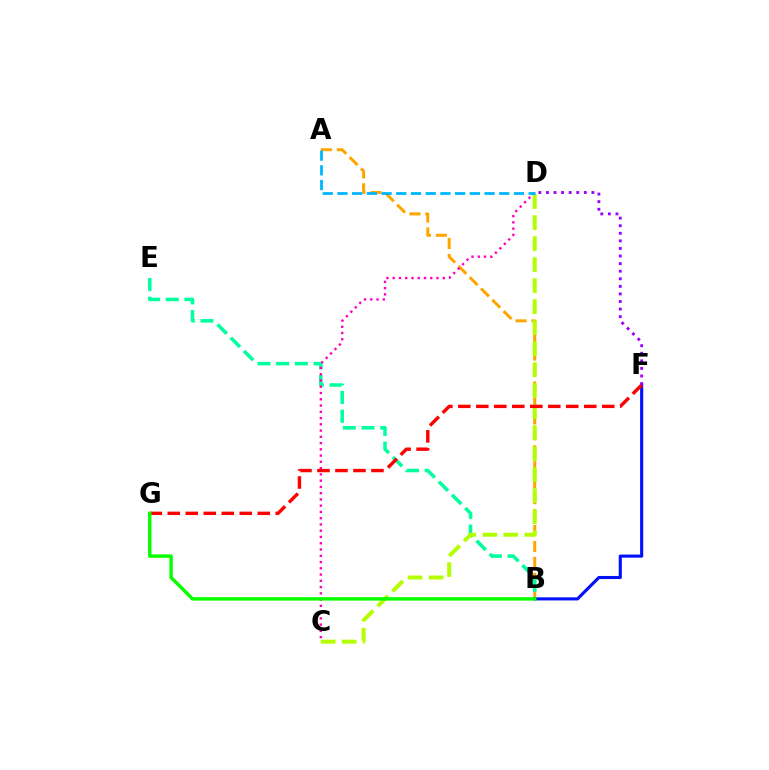{('A', 'B'): [{'color': '#ffa500', 'line_style': 'dashed', 'thickness': 2.17}], ('B', 'E'): [{'color': '#00ff9d', 'line_style': 'dashed', 'thickness': 2.54}], ('B', 'F'): [{'color': '#0010ff', 'line_style': 'solid', 'thickness': 2.23}], ('C', 'D'): [{'color': '#b3ff00', 'line_style': 'dashed', 'thickness': 2.85}, {'color': '#ff00bd', 'line_style': 'dotted', 'thickness': 1.7}], ('F', 'G'): [{'color': '#ff0000', 'line_style': 'dashed', 'thickness': 2.44}], ('A', 'D'): [{'color': '#00b5ff', 'line_style': 'dashed', 'thickness': 2.0}], ('D', 'F'): [{'color': '#9b00ff', 'line_style': 'dotted', 'thickness': 2.06}], ('B', 'G'): [{'color': '#08ff00', 'line_style': 'solid', 'thickness': 2.46}]}